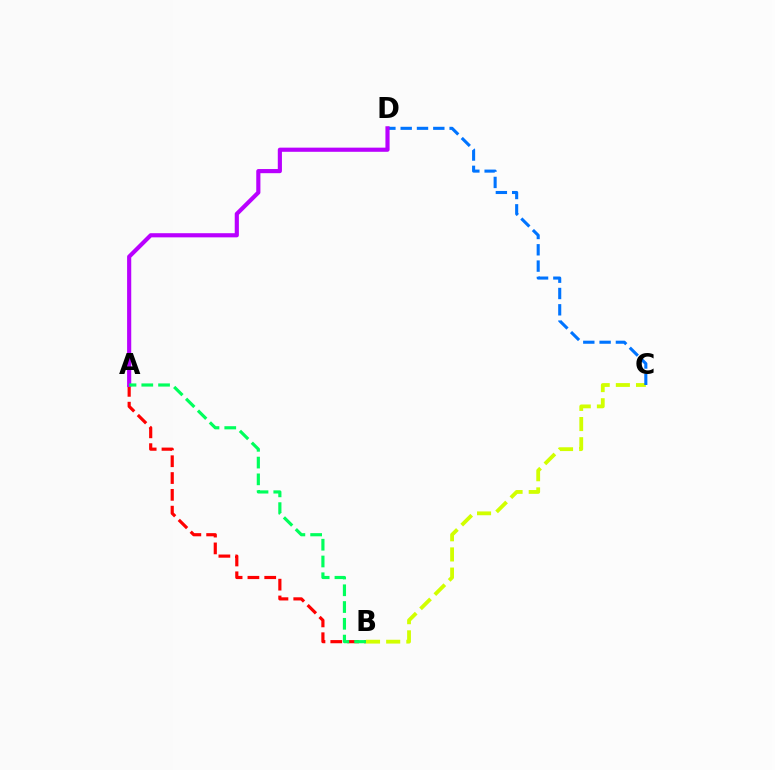{('A', 'B'): [{'color': '#ff0000', 'line_style': 'dashed', 'thickness': 2.28}, {'color': '#00ff5c', 'line_style': 'dashed', 'thickness': 2.28}], ('B', 'C'): [{'color': '#d1ff00', 'line_style': 'dashed', 'thickness': 2.74}], ('C', 'D'): [{'color': '#0074ff', 'line_style': 'dashed', 'thickness': 2.22}], ('A', 'D'): [{'color': '#b900ff', 'line_style': 'solid', 'thickness': 2.99}]}